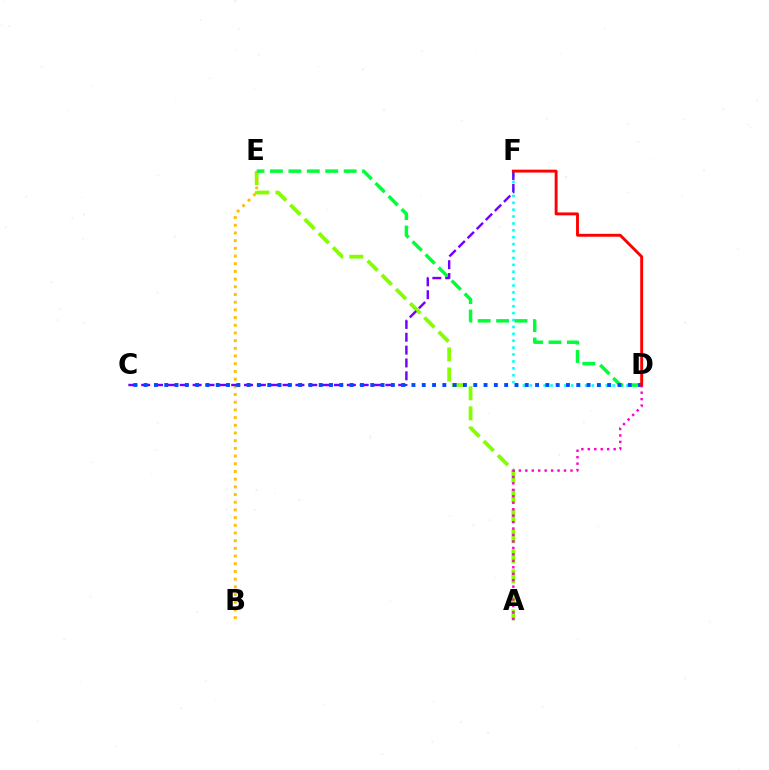{('D', 'F'): [{'color': '#00fff6', 'line_style': 'dotted', 'thickness': 1.87}, {'color': '#ff0000', 'line_style': 'solid', 'thickness': 2.09}], ('A', 'E'): [{'color': '#84ff00', 'line_style': 'dashed', 'thickness': 2.73}], ('B', 'E'): [{'color': '#ffbd00', 'line_style': 'dotted', 'thickness': 2.09}], ('D', 'E'): [{'color': '#00ff39', 'line_style': 'dashed', 'thickness': 2.5}], ('C', 'F'): [{'color': '#7200ff', 'line_style': 'dashed', 'thickness': 1.75}], ('C', 'D'): [{'color': '#004bff', 'line_style': 'dotted', 'thickness': 2.8}], ('A', 'D'): [{'color': '#ff00cf', 'line_style': 'dotted', 'thickness': 1.75}]}